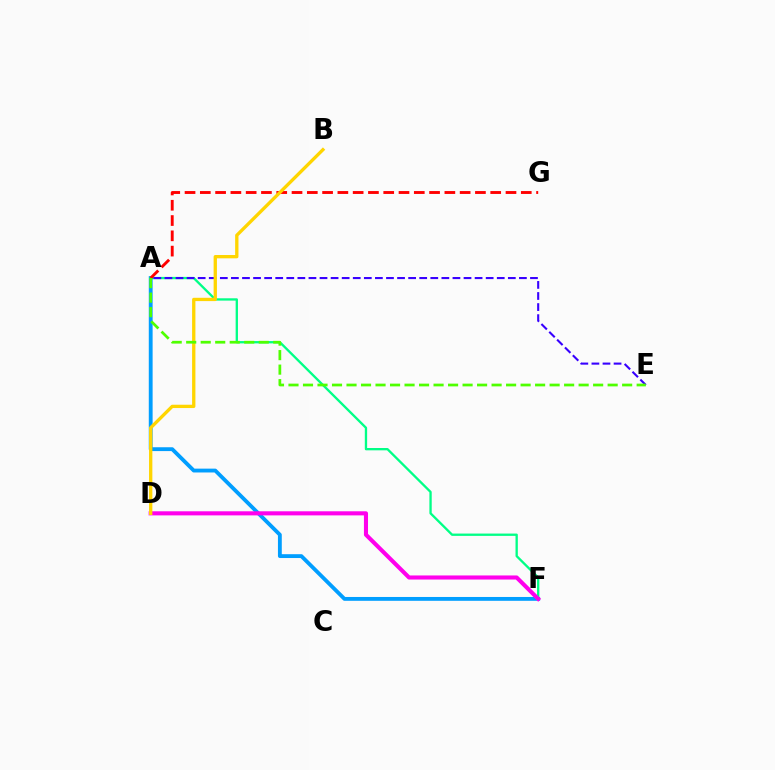{('A', 'F'): [{'color': '#009eff', 'line_style': 'solid', 'thickness': 2.76}, {'color': '#00ff86', 'line_style': 'solid', 'thickness': 1.67}], ('A', 'E'): [{'color': '#3700ff', 'line_style': 'dashed', 'thickness': 1.5}, {'color': '#4fff00', 'line_style': 'dashed', 'thickness': 1.97}], ('D', 'F'): [{'color': '#ff00ed', 'line_style': 'solid', 'thickness': 2.94}], ('A', 'G'): [{'color': '#ff0000', 'line_style': 'dashed', 'thickness': 2.08}], ('B', 'D'): [{'color': '#ffd500', 'line_style': 'solid', 'thickness': 2.39}]}